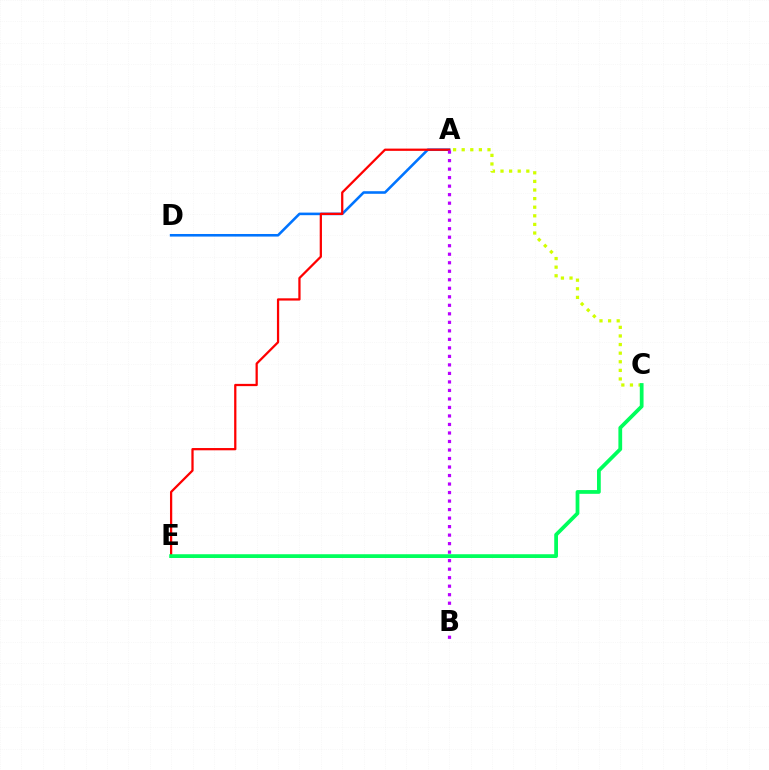{('A', 'C'): [{'color': '#d1ff00', 'line_style': 'dotted', 'thickness': 2.34}], ('A', 'D'): [{'color': '#0074ff', 'line_style': 'solid', 'thickness': 1.86}], ('A', 'E'): [{'color': '#ff0000', 'line_style': 'solid', 'thickness': 1.63}], ('C', 'E'): [{'color': '#00ff5c', 'line_style': 'solid', 'thickness': 2.71}], ('A', 'B'): [{'color': '#b900ff', 'line_style': 'dotted', 'thickness': 2.31}]}